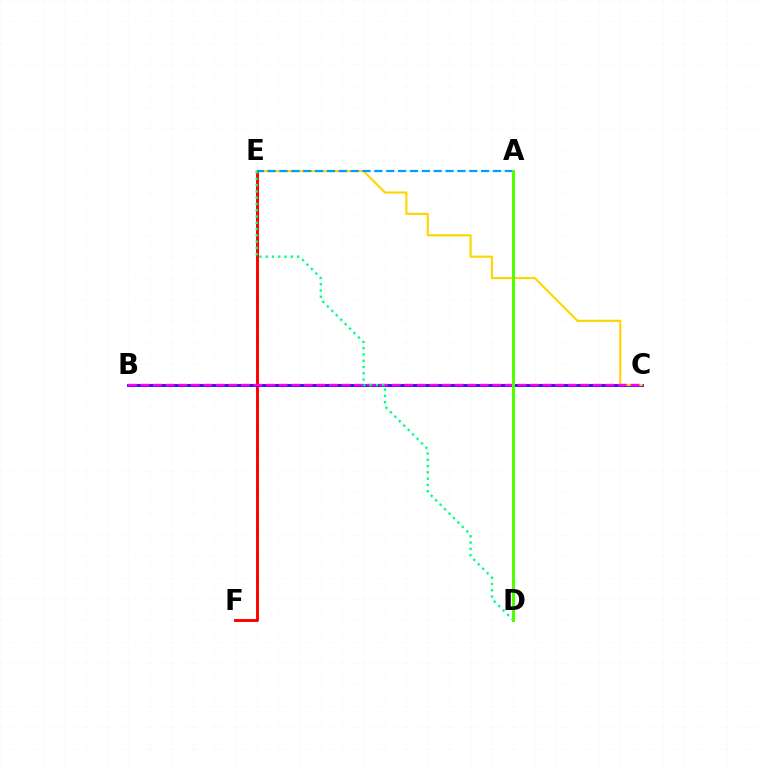{('E', 'F'): [{'color': '#ff0000', 'line_style': 'solid', 'thickness': 2.12}], ('B', 'C'): [{'color': '#3700ff', 'line_style': 'solid', 'thickness': 2.02}, {'color': '#ff00ed', 'line_style': 'dashed', 'thickness': 1.71}], ('C', 'E'): [{'color': '#ffd500', 'line_style': 'solid', 'thickness': 1.54}], ('D', 'E'): [{'color': '#00ff86', 'line_style': 'dotted', 'thickness': 1.71}], ('A', 'E'): [{'color': '#009eff', 'line_style': 'dashed', 'thickness': 1.61}], ('A', 'D'): [{'color': '#4fff00', 'line_style': 'solid', 'thickness': 2.14}]}